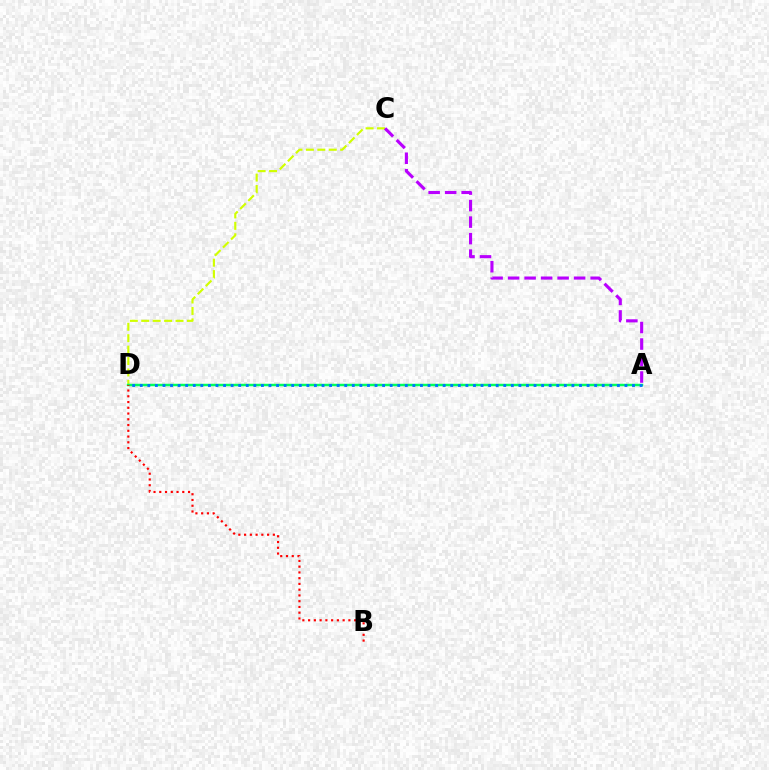{('C', 'D'): [{'color': '#d1ff00', 'line_style': 'dashed', 'thickness': 1.55}], ('A', 'D'): [{'color': '#00ff5c', 'line_style': 'solid', 'thickness': 1.79}, {'color': '#0074ff', 'line_style': 'dotted', 'thickness': 2.06}], ('B', 'D'): [{'color': '#ff0000', 'line_style': 'dotted', 'thickness': 1.56}], ('A', 'C'): [{'color': '#b900ff', 'line_style': 'dashed', 'thickness': 2.24}]}